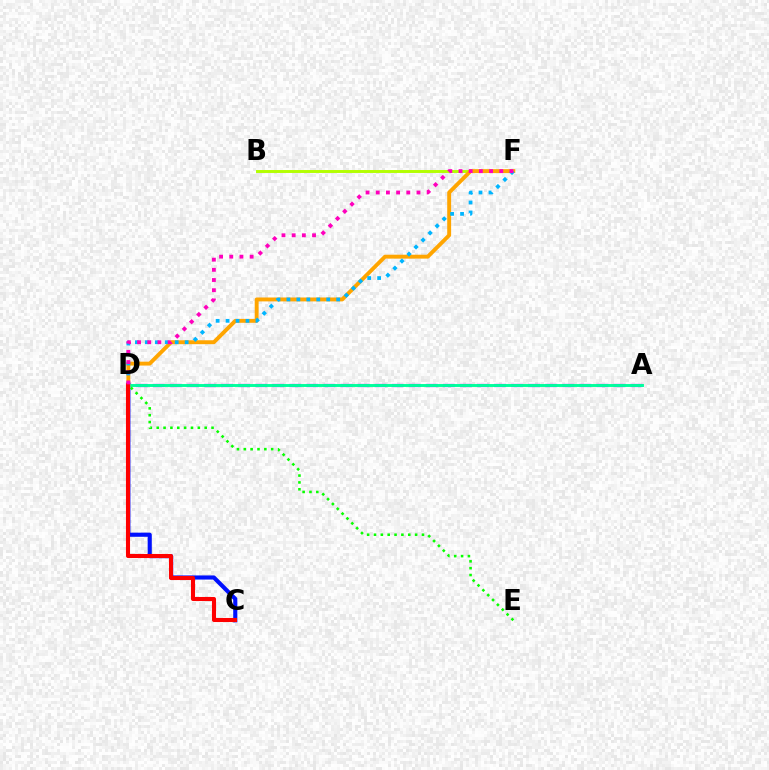{('B', 'F'): [{'color': '#b3ff00', 'line_style': 'solid', 'thickness': 2.11}], ('A', 'D'): [{'color': '#9b00ff', 'line_style': 'dashed', 'thickness': 2.32}, {'color': '#00ff9d', 'line_style': 'solid', 'thickness': 2.1}], ('C', 'D'): [{'color': '#0010ff', 'line_style': 'solid', 'thickness': 2.97}, {'color': '#ff0000', 'line_style': 'solid', 'thickness': 2.93}], ('D', 'F'): [{'color': '#ffa500', 'line_style': 'solid', 'thickness': 2.81}, {'color': '#00b5ff', 'line_style': 'dotted', 'thickness': 2.71}, {'color': '#ff00bd', 'line_style': 'dotted', 'thickness': 2.77}], ('D', 'E'): [{'color': '#08ff00', 'line_style': 'dotted', 'thickness': 1.86}]}